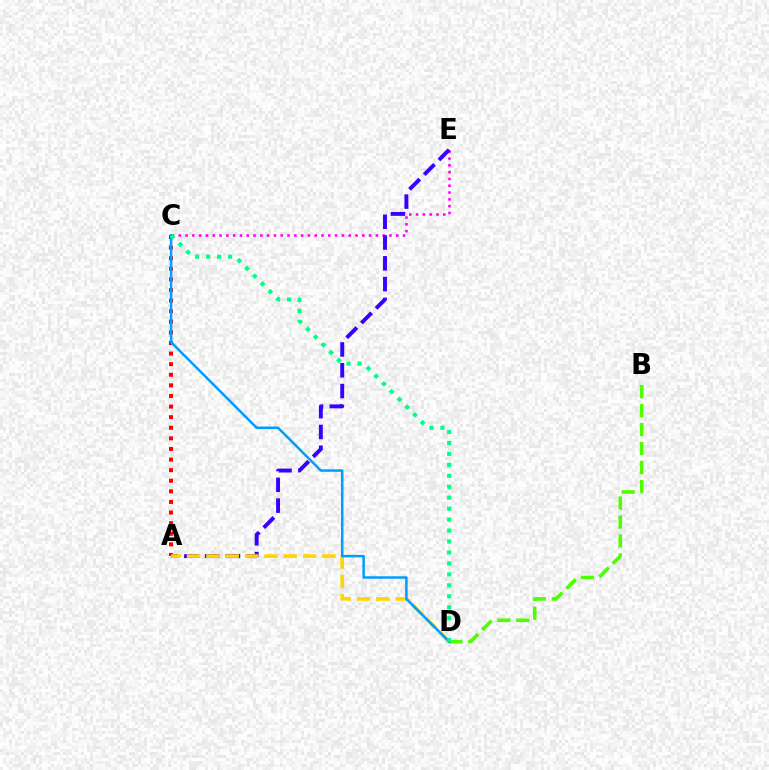{('C', 'E'): [{'color': '#ff00ed', 'line_style': 'dotted', 'thickness': 1.85}], ('B', 'D'): [{'color': '#4fff00', 'line_style': 'dashed', 'thickness': 2.58}], ('A', 'E'): [{'color': '#3700ff', 'line_style': 'dashed', 'thickness': 2.82}], ('A', 'C'): [{'color': '#ff0000', 'line_style': 'dotted', 'thickness': 2.88}], ('A', 'D'): [{'color': '#ffd500', 'line_style': 'dashed', 'thickness': 2.63}], ('C', 'D'): [{'color': '#009eff', 'line_style': 'solid', 'thickness': 1.8}, {'color': '#00ff86', 'line_style': 'dotted', 'thickness': 2.98}]}